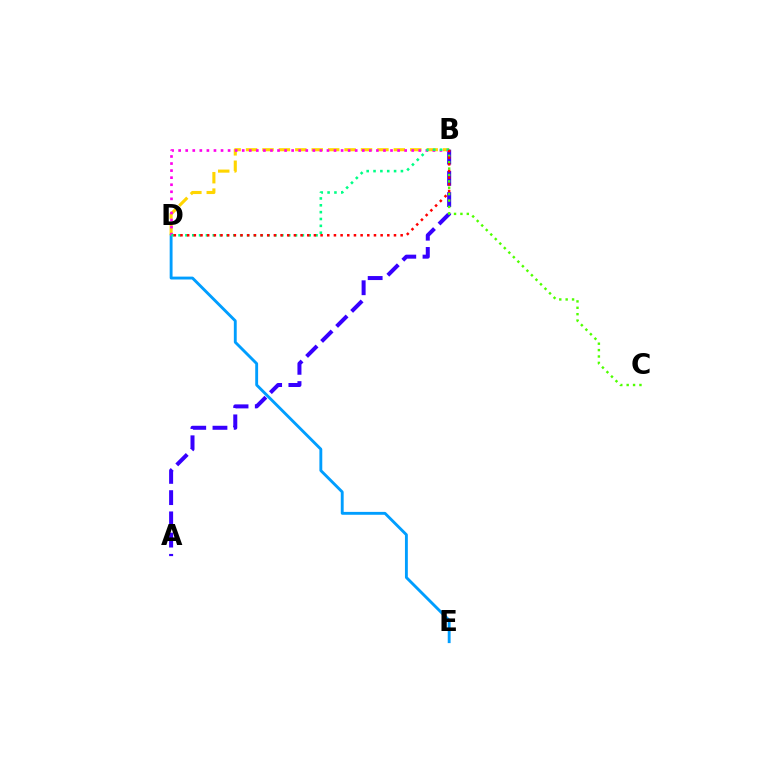{('A', 'B'): [{'color': '#3700ff', 'line_style': 'dashed', 'thickness': 2.88}], ('D', 'E'): [{'color': '#009eff', 'line_style': 'solid', 'thickness': 2.07}], ('B', 'C'): [{'color': '#4fff00', 'line_style': 'dotted', 'thickness': 1.74}], ('B', 'D'): [{'color': '#ffd500', 'line_style': 'dashed', 'thickness': 2.23}, {'color': '#ff00ed', 'line_style': 'dotted', 'thickness': 1.92}, {'color': '#00ff86', 'line_style': 'dotted', 'thickness': 1.86}, {'color': '#ff0000', 'line_style': 'dotted', 'thickness': 1.81}]}